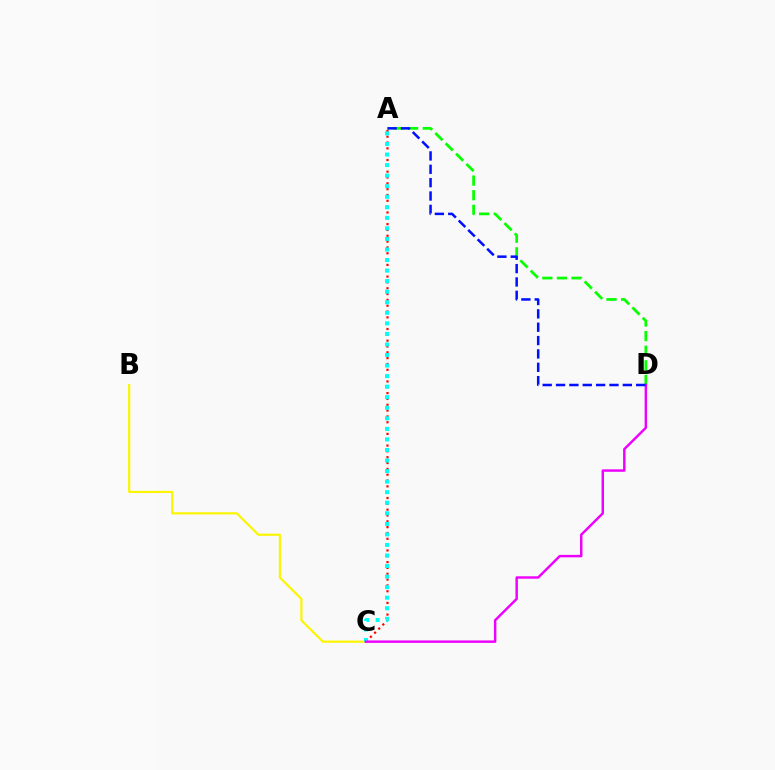{('B', 'C'): [{'color': '#fcf500', 'line_style': 'solid', 'thickness': 1.57}], ('A', 'D'): [{'color': '#08ff00', 'line_style': 'dashed', 'thickness': 1.98}, {'color': '#0010ff', 'line_style': 'dashed', 'thickness': 1.81}], ('A', 'C'): [{'color': '#ff0000', 'line_style': 'dotted', 'thickness': 1.58}, {'color': '#00fff6', 'line_style': 'dotted', 'thickness': 2.87}], ('C', 'D'): [{'color': '#ee00ff', 'line_style': 'solid', 'thickness': 1.76}]}